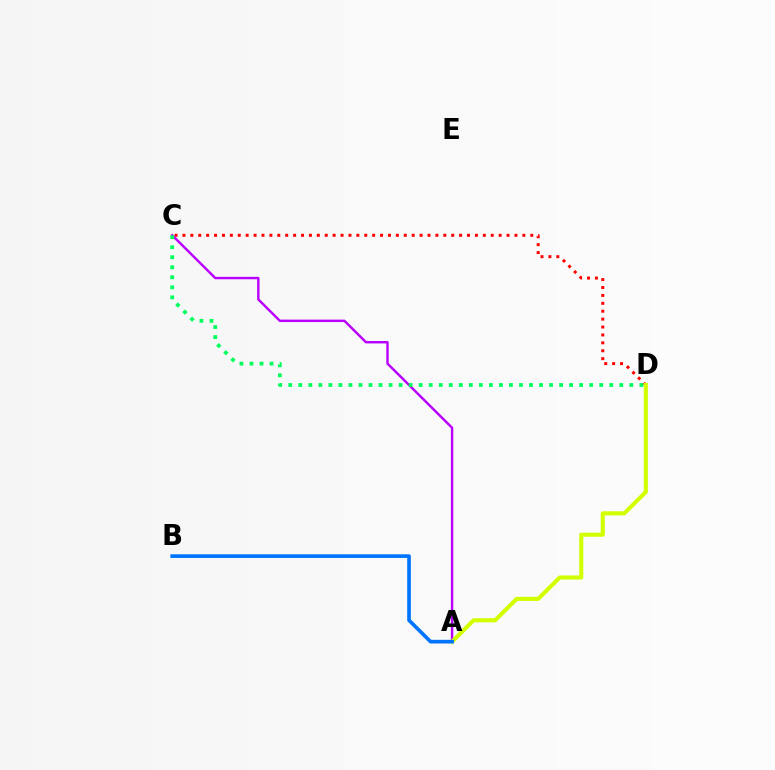{('C', 'D'): [{'color': '#ff0000', 'line_style': 'dotted', 'thickness': 2.15}, {'color': '#00ff5c', 'line_style': 'dotted', 'thickness': 2.73}], ('A', 'C'): [{'color': '#b900ff', 'line_style': 'solid', 'thickness': 1.75}], ('A', 'D'): [{'color': '#d1ff00', 'line_style': 'solid', 'thickness': 2.96}], ('A', 'B'): [{'color': '#0074ff', 'line_style': 'solid', 'thickness': 2.63}]}